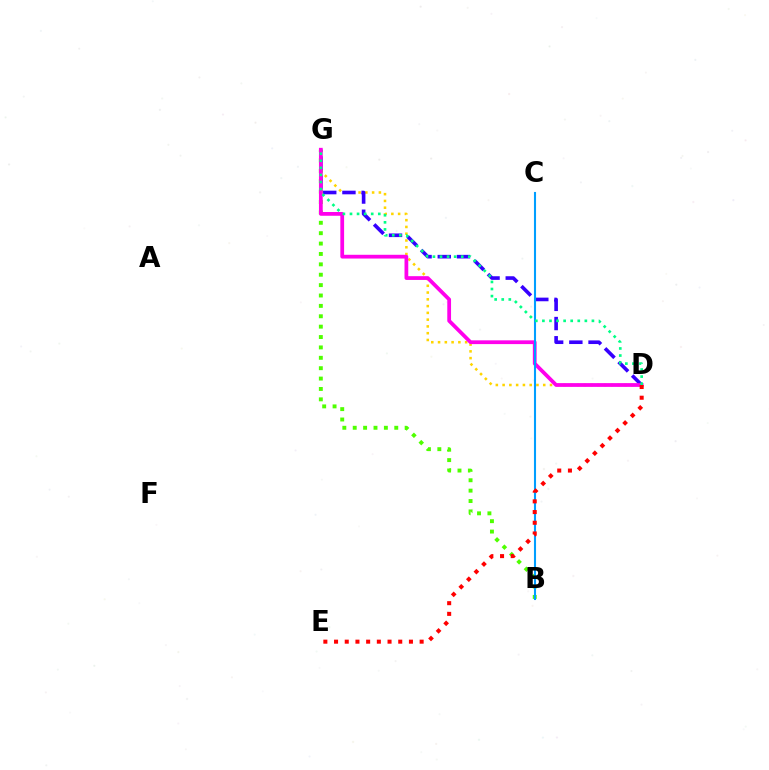{('D', 'G'): [{'color': '#ffd500', 'line_style': 'dotted', 'thickness': 1.84}, {'color': '#3700ff', 'line_style': 'dashed', 'thickness': 2.61}, {'color': '#ff00ed', 'line_style': 'solid', 'thickness': 2.71}, {'color': '#00ff86', 'line_style': 'dotted', 'thickness': 1.92}], ('B', 'G'): [{'color': '#4fff00', 'line_style': 'dotted', 'thickness': 2.82}], ('B', 'C'): [{'color': '#009eff', 'line_style': 'solid', 'thickness': 1.51}], ('D', 'E'): [{'color': '#ff0000', 'line_style': 'dotted', 'thickness': 2.91}]}